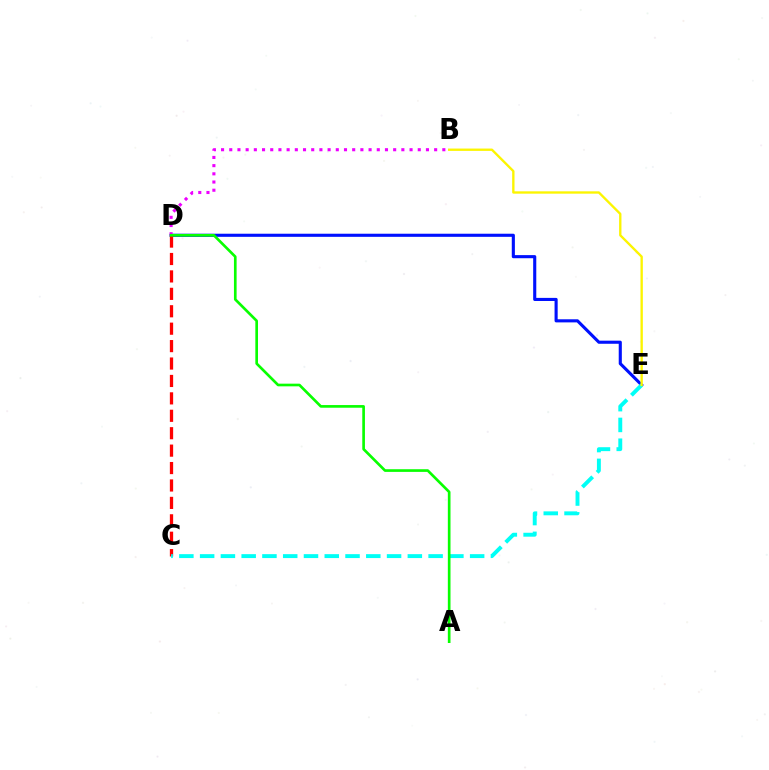{('D', 'E'): [{'color': '#0010ff', 'line_style': 'solid', 'thickness': 2.24}], ('C', 'D'): [{'color': '#ff0000', 'line_style': 'dashed', 'thickness': 2.37}], ('C', 'E'): [{'color': '#00fff6', 'line_style': 'dashed', 'thickness': 2.82}], ('B', 'D'): [{'color': '#ee00ff', 'line_style': 'dotted', 'thickness': 2.23}], ('A', 'D'): [{'color': '#08ff00', 'line_style': 'solid', 'thickness': 1.92}], ('B', 'E'): [{'color': '#fcf500', 'line_style': 'solid', 'thickness': 1.69}]}